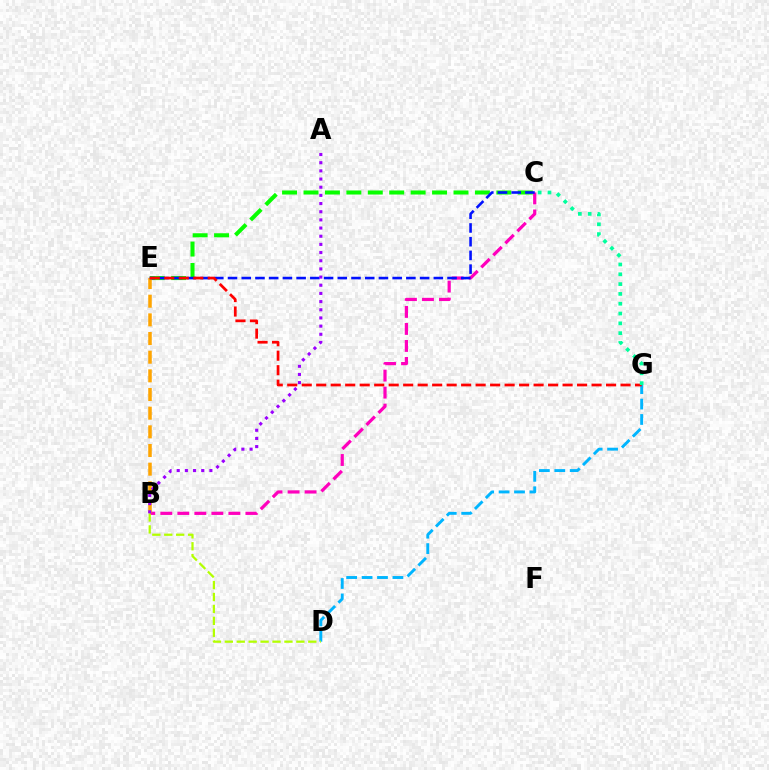{('B', 'C'): [{'color': '#ff00bd', 'line_style': 'dashed', 'thickness': 2.31}], ('C', 'E'): [{'color': '#08ff00', 'line_style': 'dashed', 'thickness': 2.91}, {'color': '#0010ff', 'line_style': 'dashed', 'thickness': 1.86}], ('B', 'E'): [{'color': '#ffa500', 'line_style': 'dashed', 'thickness': 2.54}], ('D', 'G'): [{'color': '#00b5ff', 'line_style': 'dashed', 'thickness': 2.09}], ('E', 'G'): [{'color': '#ff0000', 'line_style': 'dashed', 'thickness': 1.97}], ('B', 'D'): [{'color': '#b3ff00', 'line_style': 'dashed', 'thickness': 1.62}], ('A', 'B'): [{'color': '#9b00ff', 'line_style': 'dotted', 'thickness': 2.22}], ('C', 'G'): [{'color': '#00ff9d', 'line_style': 'dotted', 'thickness': 2.67}]}